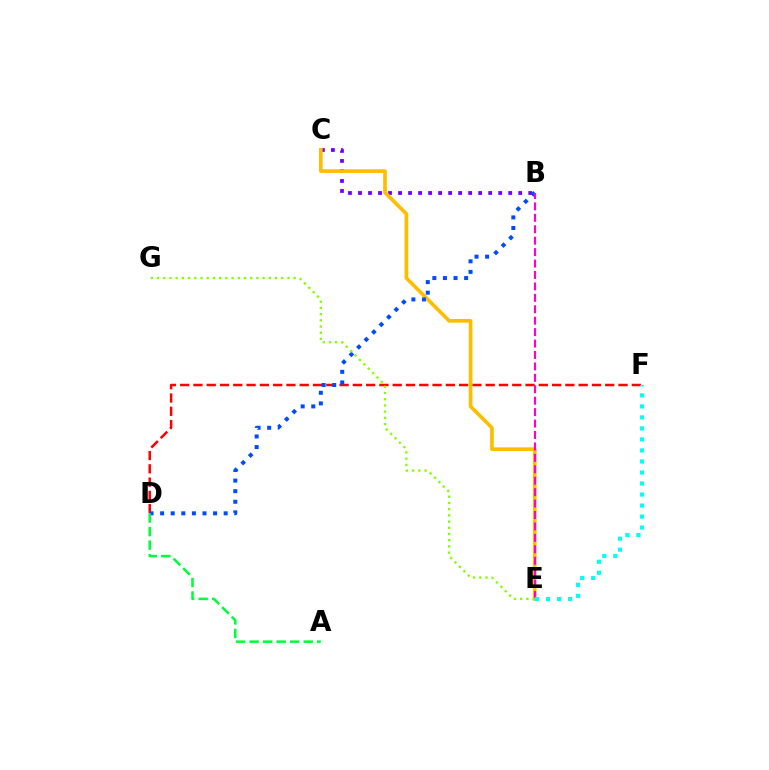{('B', 'C'): [{'color': '#7200ff', 'line_style': 'dotted', 'thickness': 2.72}], ('D', 'F'): [{'color': '#ff0000', 'line_style': 'dashed', 'thickness': 1.8}], ('C', 'E'): [{'color': '#ffbd00', 'line_style': 'solid', 'thickness': 2.64}], ('B', 'D'): [{'color': '#004bff', 'line_style': 'dotted', 'thickness': 2.88}], ('B', 'E'): [{'color': '#ff00cf', 'line_style': 'dashed', 'thickness': 1.55}], ('E', 'F'): [{'color': '#00fff6', 'line_style': 'dotted', 'thickness': 2.99}], ('E', 'G'): [{'color': '#84ff00', 'line_style': 'dotted', 'thickness': 1.69}], ('A', 'D'): [{'color': '#00ff39', 'line_style': 'dashed', 'thickness': 1.84}]}